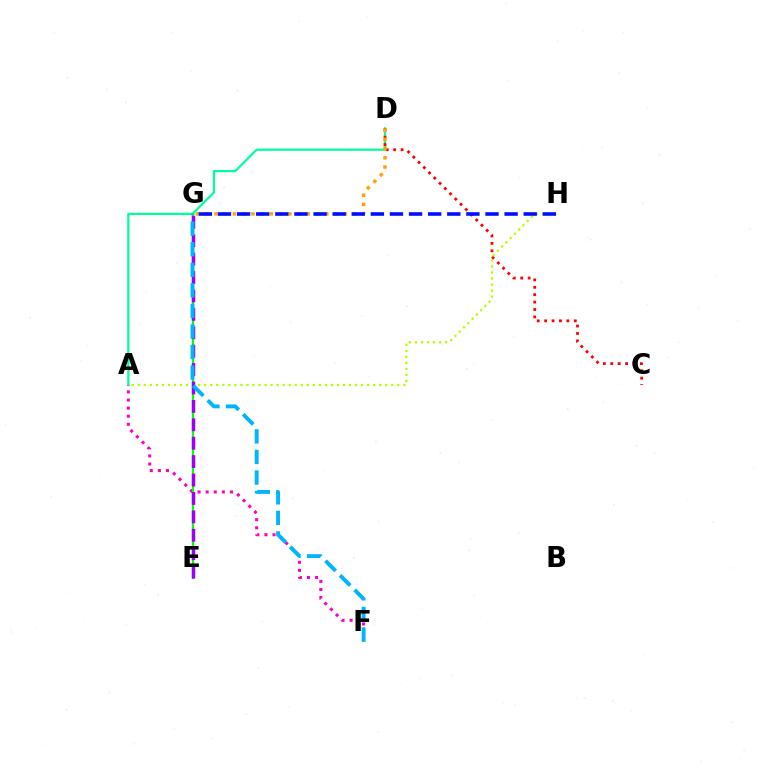{('A', 'D'): [{'color': '#00ff9d', 'line_style': 'solid', 'thickness': 1.61}], ('C', 'D'): [{'color': '#ff0000', 'line_style': 'dotted', 'thickness': 2.01}], ('A', 'H'): [{'color': '#b3ff00', 'line_style': 'dotted', 'thickness': 1.64}], ('D', 'G'): [{'color': '#ffa500', 'line_style': 'dotted', 'thickness': 2.51}], ('A', 'F'): [{'color': '#ff00bd', 'line_style': 'dotted', 'thickness': 2.2}], ('E', 'G'): [{'color': '#08ff00', 'line_style': 'solid', 'thickness': 1.58}, {'color': '#9b00ff', 'line_style': 'dashed', 'thickness': 2.5}], ('G', 'H'): [{'color': '#0010ff', 'line_style': 'dashed', 'thickness': 2.6}], ('F', 'G'): [{'color': '#00b5ff', 'line_style': 'dashed', 'thickness': 2.79}]}